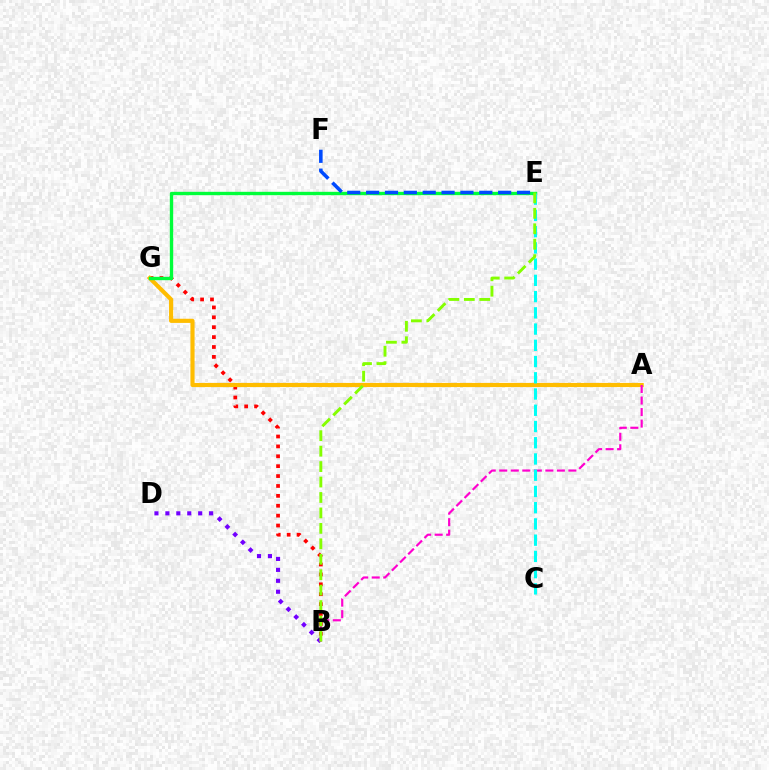{('B', 'D'): [{'color': '#7200ff', 'line_style': 'dotted', 'thickness': 2.97}], ('B', 'G'): [{'color': '#ff0000', 'line_style': 'dotted', 'thickness': 2.69}], ('A', 'G'): [{'color': '#ffbd00', 'line_style': 'solid', 'thickness': 2.98}], ('E', 'G'): [{'color': '#00ff39', 'line_style': 'solid', 'thickness': 2.42}], ('A', 'B'): [{'color': '#ff00cf', 'line_style': 'dashed', 'thickness': 1.57}], ('C', 'E'): [{'color': '#00fff6', 'line_style': 'dashed', 'thickness': 2.21}], ('E', 'F'): [{'color': '#004bff', 'line_style': 'dashed', 'thickness': 2.56}], ('B', 'E'): [{'color': '#84ff00', 'line_style': 'dashed', 'thickness': 2.1}]}